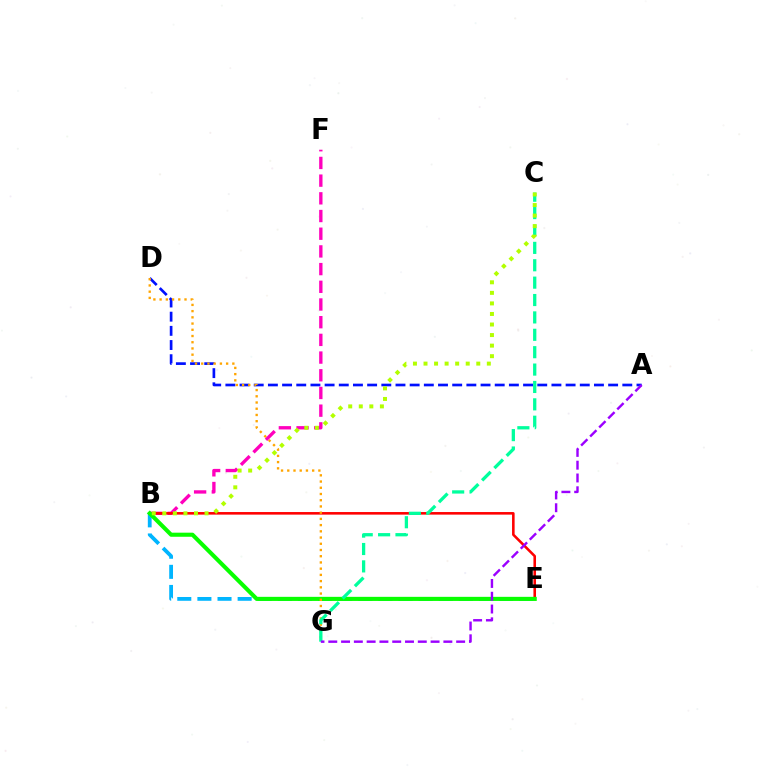{('A', 'D'): [{'color': '#0010ff', 'line_style': 'dashed', 'thickness': 1.93}], ('B', 'E'): [{'color': '#00b5ff', 'line_style': 'dashed', 'thickness': 2.73}, {'color': '#ff0000', 'line_style': 'solid', 'thickness': 1.86}, {'color': '#08ff00', 'line_style': 'solid', 'thickness': 2.94}], ('B', 'F'): [{'color': '#ff00bd', 'line_style': 'dashed', 'thickness': 2.4}], ('D', 'G'): [{'color': '#ffa500', 'line_style': 'dotted', 'thickness': 1.69}], ('C', 'G'): [{'color': '#00ff9d', 'line_style': 'dashed', 'thickness': 2.36}], ('A', 'G'): [{'color': '#9b00ff', 'line_style': 'dashed', 'thickness': 1.74}], ('B', 'C'): [{'color': '#b3ff00', 'line_style': 'dotted', 'thickness': 2.87}]}